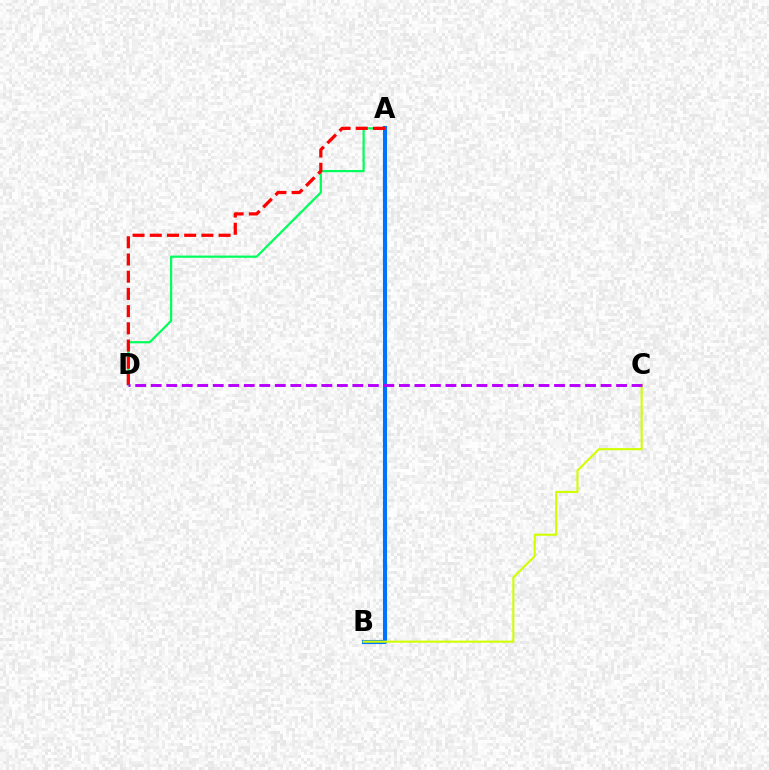{('A', 'D'): [{'color': '#00ff5c', 'line_style': 'solid', 'thickness': 1.6}, {'color': '#ff0000', 'line_style': 'dashed', 'thickness': 2.34}], ('A', 'B'): [{'color': '#0074ff', 'line_style': 'solid', 'thickness': 2.95}], ('B', 'C'): [{'color': '#d1ff00', 'line_style': 'solid', 'thickness': 1.52}], ('C', 'D'): [{'color': '#b900ff', 'line_style': 'dashed', 'thickness': 2.11}]}